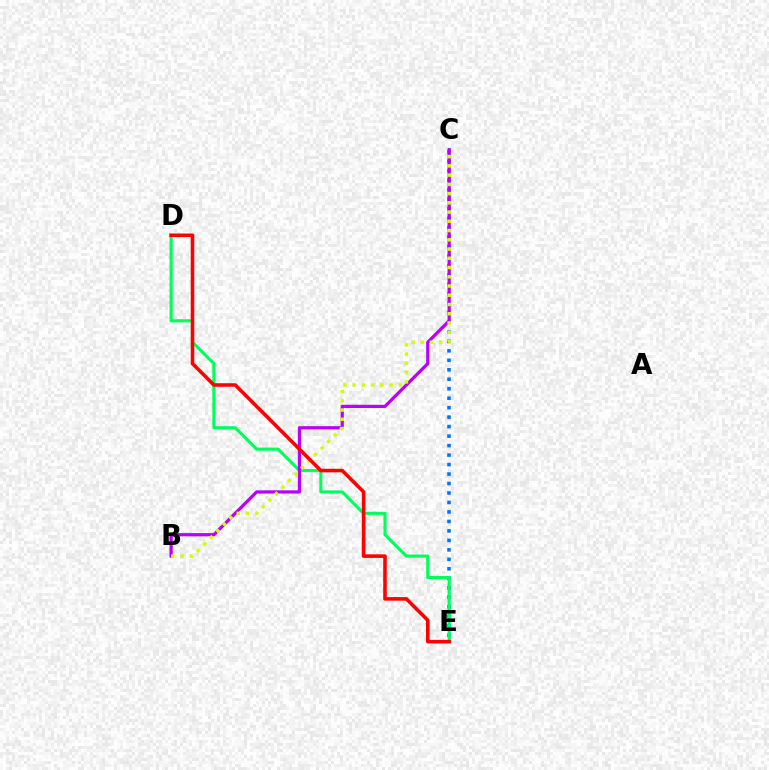{('C', 'E'): [{'color': '#0074ff', 'line_style': 'dotted', 'thickness': 2.58}], ('D', 'E'): [{'color': '#00ff5c', 'line_style': 'solid', 'thickness': 2.25}, {'color': '#ff0000', 'line_style': 'solid', 'thickness': 2.57}], ('B', 'C'): [{'color': '#b900ff', 'line_style': 'solid', 'thickness': 2.33}, {'color': '#d1ff00', 'line_style': 'dotted', 'thickness': 2.51}]}